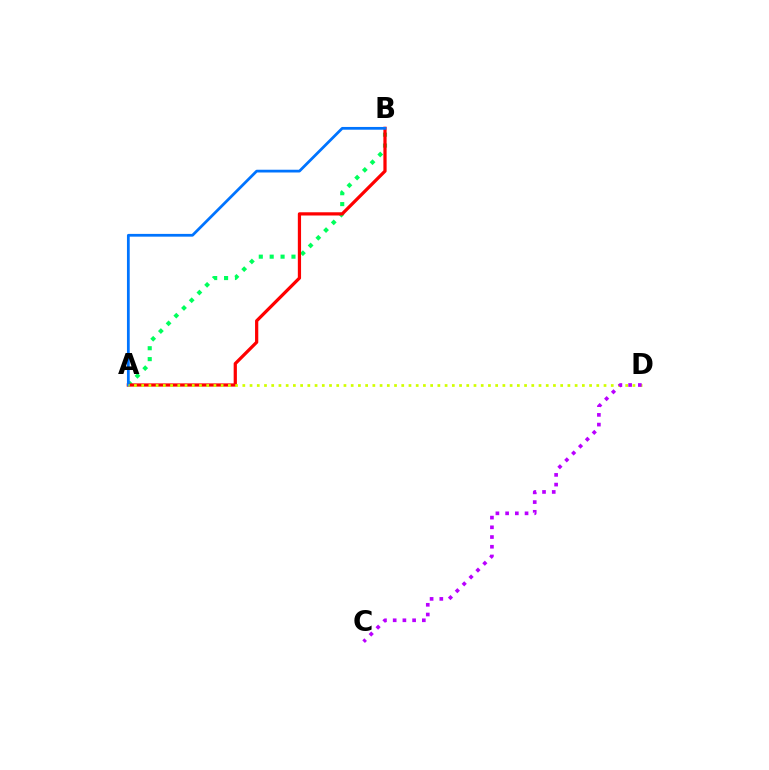{('A', 'B'): [{'color': '#00ff5c', 'line_style': 'dotted', 'thickness': 2.96}, {'color': '#ff0000', 'line_style': 'solid', 'thickness': 2.33}, {'color': '#0074ff', 'line_style': 'solid', 'thickness': 1.98}], ('A', 'D'): [{'color': '#d1ff00', 'line_style': 'dotted', 'thickness': 1.96}], ('C', 'D'): [{'color': '#b900ff', 'line_style': 'dotted', 'thickness': 2.64}]}